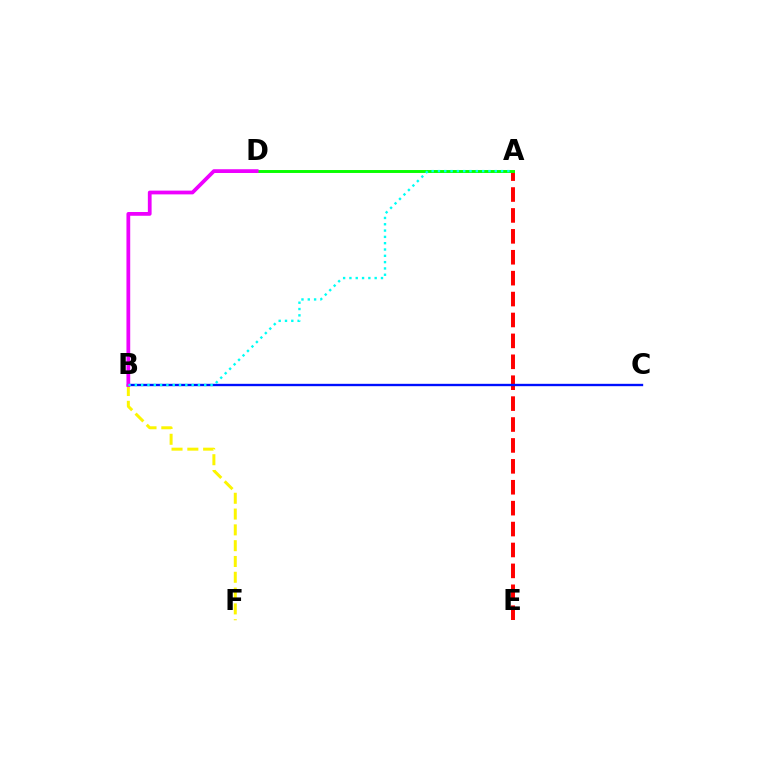{('A', 'E'): [{'color': '#ff0000', 'line_style': 'dashed', 'thickness': 2.84}], ('B', 'F'): [{'color': '#fcf500', 'line_style': 'dashed', 'thickness': 2.15}], ('B', 'C'): [{'color': '#0010ff', 'line_style': 'solid', 'thickness': 1.7}], ('A', 'D'): [{'color': '#08ff00', 'line_style': 'solid', 'thickness': 2.11}], ('B', 'D'): [{'color': '#ee00ff', 'line_style': 'solid', 'thickness': 2.71}], ('A', 'B'): [{'color': '#00fff6', 'line_style': 'dotted', 'thickness': 1.71}]}